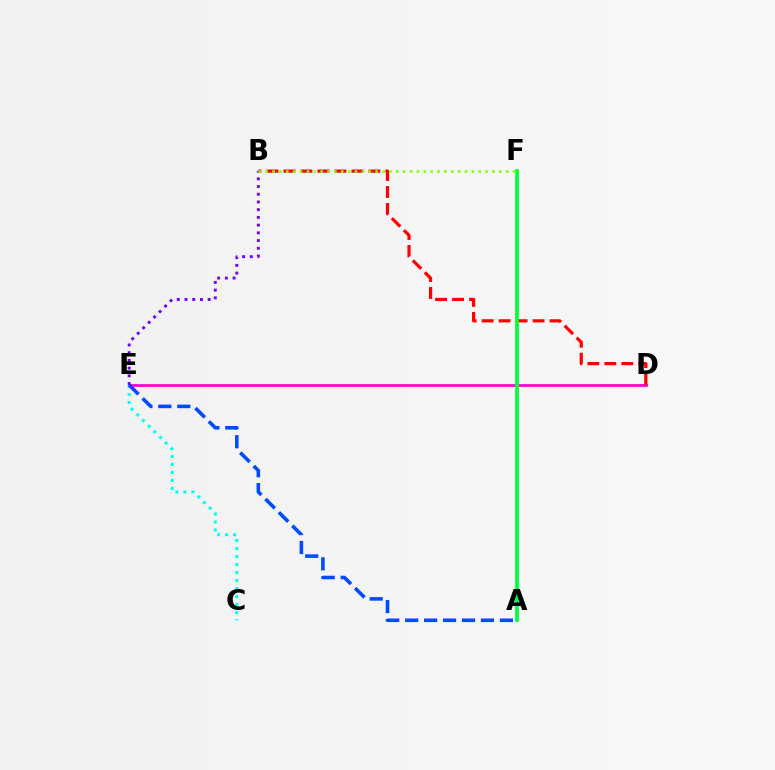{('A', 'F'): [{'color': '#ffbd00', 'line_style': 'dotted', 'thickness': 1.6}, {'color': '#00ff39', 'line_style': 'solid', 'thickness': 2.68}], ('D', 'E'): [{'color': '#ff00cf', 'line_style': 'solid', 'thickness': 1.97}], ('C', 'E'): [{'color': '#00fff6', 'line_style': 'dotted', 'thickness': 2.17}], ('A', 'E'): [{'color': '#004bff', 'line_style': 'dashed', 'thickness': 2.57}], ('B', 'D'): [{'color': '#ff0000', 'line_style': 'dashed', 'thickness': 2.31}], ('B', 'E'): [{'color': '#7200ff', 'line_style': 'dotted', 'thickness': 2.1}], ('B', 'F'): [{'color': '#84ff00', 'line_style': 'dotted', 'thickness': 1.87}]}